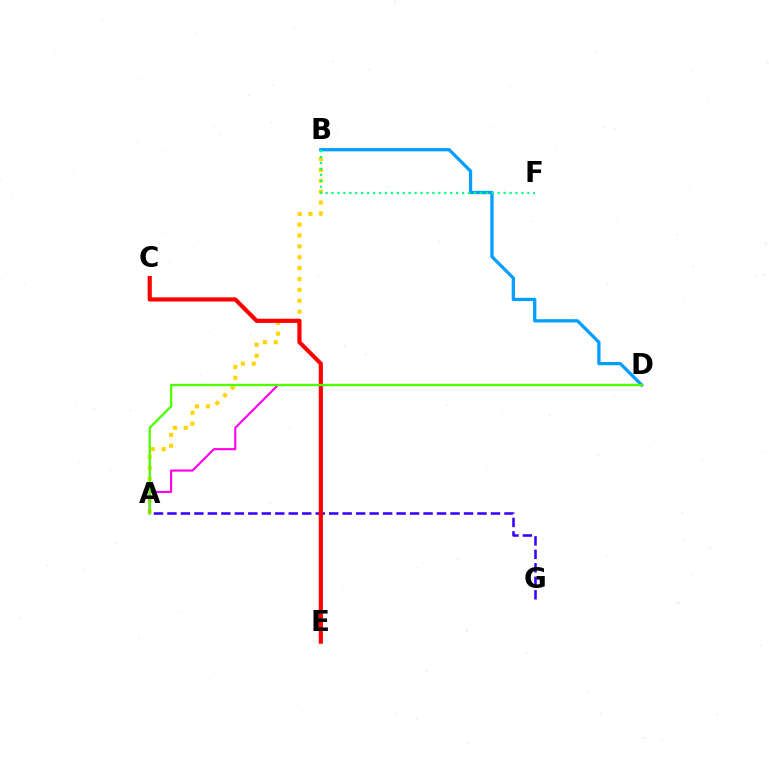{('A', 'G'): [{'color': '#3700ff', 'line_style': 'dashed', 'thickness': 1.83}], ('A', 'B'): [{'color': '#ffd500', 'line_style': 'dotted', 'thickness': 2.95}], ('C', 'E'): [{'color': '#ff0000', 'line_style': 'solid', 'thickness': 2.99}], ('B', 'D'): [{'color': '#009eff', 'line_style': 'solid', 'thickness': 2.36}], ('B', 'F'): [{'color': '#00ff86', 'line_style': 'dotted', 'thickness': 1.61}], ('A', 'D'): [{'color': '#ff00ed', 'line_style': 'solid', 'thickness': 1.53}, {'color': '#4fff00', 'line_style': 'solid', 'thickness': 1.66}]}